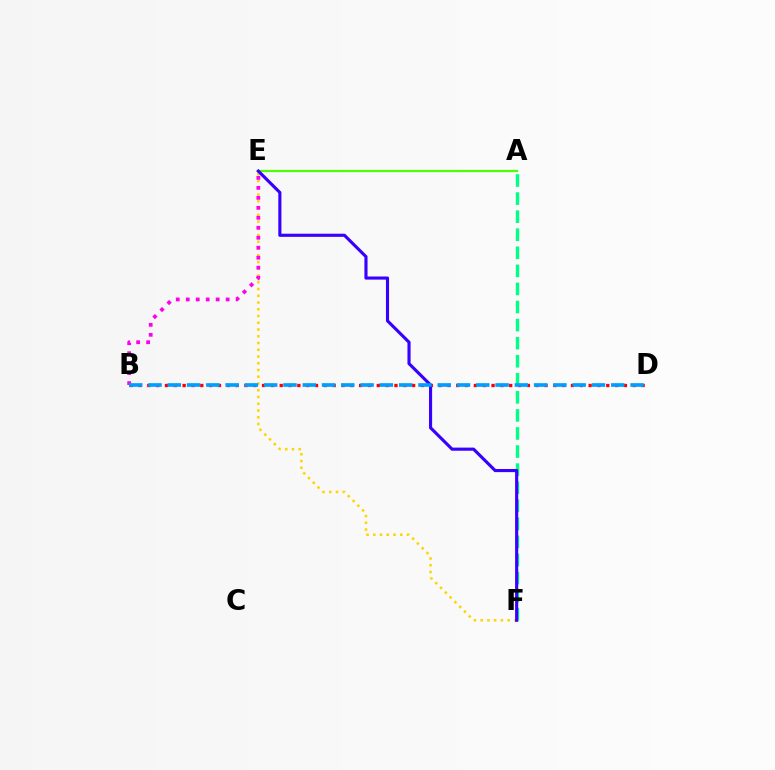{('E', 'F'): [{'color': '#ffd500', 'line_style': 'dotted', 'thickness': 1.83}, {'color': '#3700ff', 'line_style': 'solid', 'thickness': 2.25}], ('B', 'D'): [{'color': '#ff0000', 'line_style': 'dotted', 'thickness': 2.4}, {'color': '#009eff', 'line_style': 'dashed', 'thickness': 2.62}], ('B', 'E'): [{'color': '#ff00ed', 'line_style': 'dotted', 'thickness': 2.71}], ('A', 'F'): [{'color': '#00ff86', 'line_style': 'dashed', 'thickness': 2.45}], ('A', 'E'): [{'color': '#4fff00', 'line_style': 'solid', 'thickness': 1.61}]}